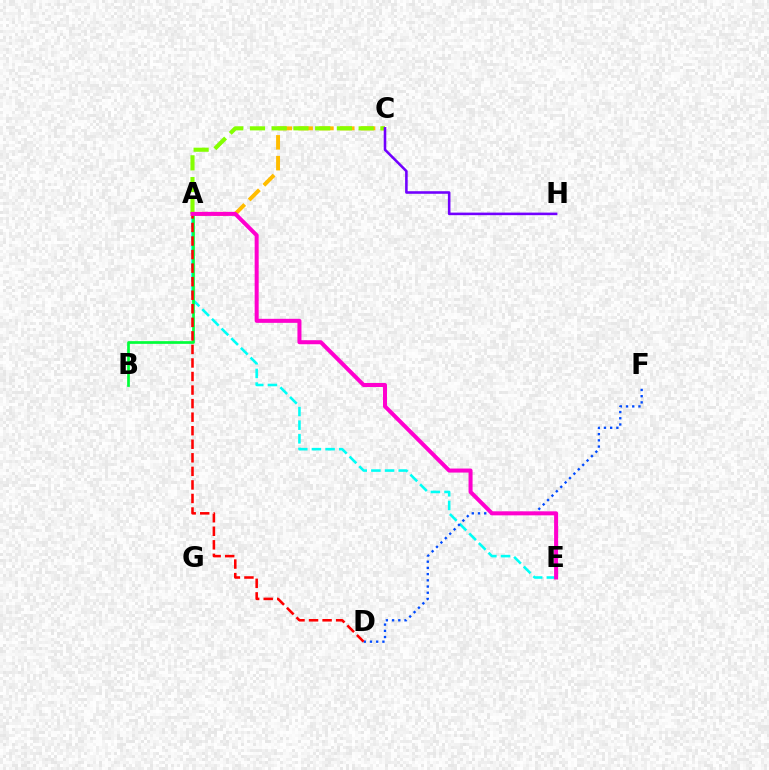{('A', 'E'): [{'color': '#00fff6', 'line_style': 'dashed', 'thickness': 1.86}, {'color': '#ff00cf', 'line_style': 'solid', 'thickness': 2.9}], ('D', 'F'): [{'color': '#004bff', 'line_style': 'dotted', 'thickness': 1.69}], ('A', 'C'): [{'color': '#ffbd00', 'line_style': 'dashed', 'thickness': 2.83}, {'color': '#84ff00', 'line_style': 'dashed', 'thickness': 2.95}], ('C', 'H'): [{'color': '#7200ff', 'line_style': 'solid', 'thickness': 1.85}], ('A', 'B'): [{'color': '#00ff39', 'line_style': 'solid', 'thickness': 1.95}], ('A', 'D'): [{'color': '#ff0000', 'line_style': 'dashed', 'thickness': 1.84}]}